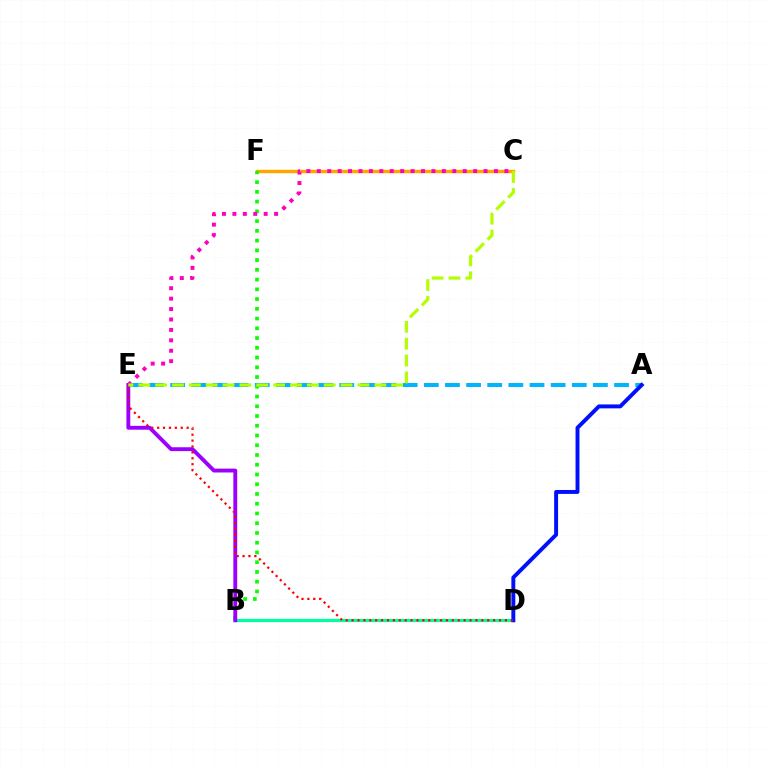{('A', 'E'): [{'color': '#00b5ff', 'line_style': 'dashed', 'thickness': 2.87}], ('B', 'D'): [{'color': '#00ff9d', 'line_style': 'solid', 'thickness': 2.32}], ('C', 'F'): [{'color': '#ffa500', 'line_style': 'solid', 'thickness': 2.47}], ('A', 'D'): [{'color': '#0010ff', 'line_style': 'solid', 'thickness': 2.82}], ('B', 'F'): [{'color': '#08ff00', 'line_style': 'dotted', 'thickness': 2.65}], ('C', 'E'): [{'color': '#ff00bd', 'line_style': 'dotted', 'thickness': 2.83}, {'color': '#b3ff00', 'line_style': 'dashed', 'thickness': 2.29}], ('B', 'E'): [{'color': '#9b00ff', 'line_style': 'solid', 'thickness': 2.78}], ('D', 'E'): [{'color': '#ff0000', 'line_style': 'dotted', 'thickness': 1.6}]}